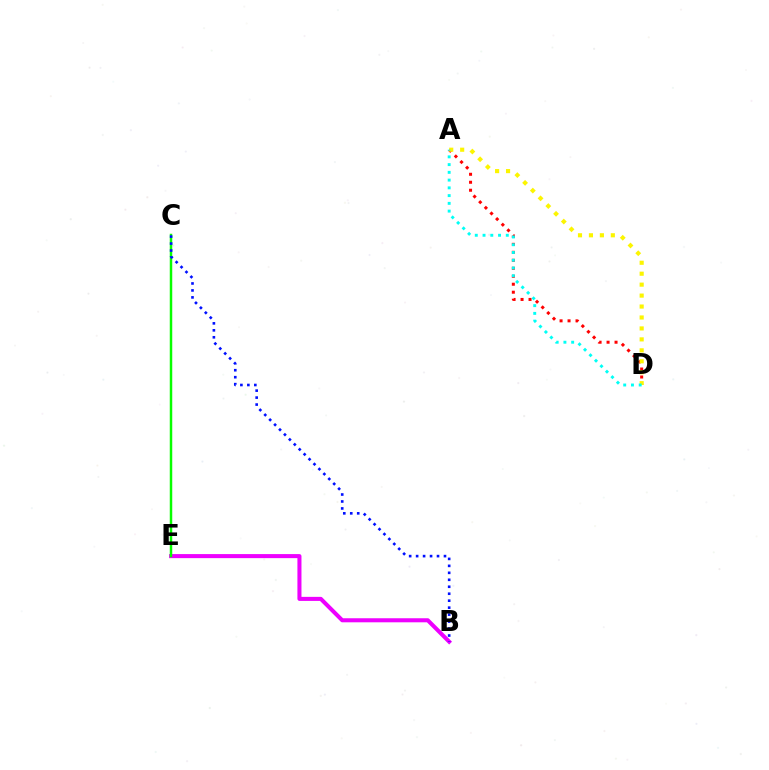{('A', 'D'): [{'color': '#ff0000', 'line_style': 'dotted', 'thickness': 2.17}, {'color': '#fcf500', 'line_style': 'dotted', 'thickness': 2.97}, {'color': '#00fff6', 'line_style': 'dotted', 'thickness': 2.11}], ('B', 'E'): [{'color': '#ee00ff', 'line_style': 'solid', 'thickness': 2.92}], ('C', 'E'): [{'color': '#08ff00', 'line_style': 'solid', 'thickness': 1.79}], ('B', 'C'): [{'color': '#0010ff', 'line_style': 'dotted', 'thickness': 1.89}]}